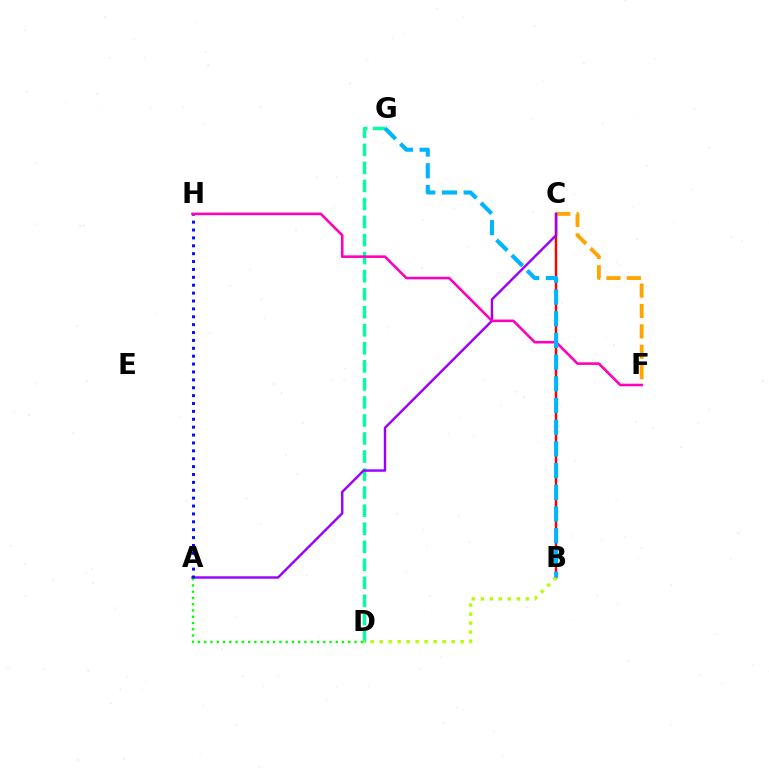{('D', 'G'): [{'color': '#00ff9d', 'line_style': 'dashed', 'thickness': 2.45}], ('B', 'C'): [{'color': '#ff0000', 'line_style': 'solid', 'thickness': 1.76}], ('C', 'F'): [{'color': '#ffa500', 'line_style': 'dashed', 'thickness': 2.77}], ('A', 'C'): [{'color': '#9b00ff', 'line_style': 'solid', 'thickness': 1.74}], ('A', 'D'): [{'color': '#08ff00', 'line_style': 'dotted', 'thickness': 1.7}], ('A', 'H'): [{'color': '#0010ff', 'line_style': 'dotted', 'thickness': 2.14}], ('B', 'D'): [{'color': '#b3ff00', 'line_style': 'dotted', 'thickness': 2.44}], ('F', 'H'): [{'color': '#ff00bd', 'line_style': 'solid', 'thickness': 1.87}], ('B', 'G'): [{'color': '#00b5ff', 'line_style': 'dashed', 'thickness': 2.95}]}